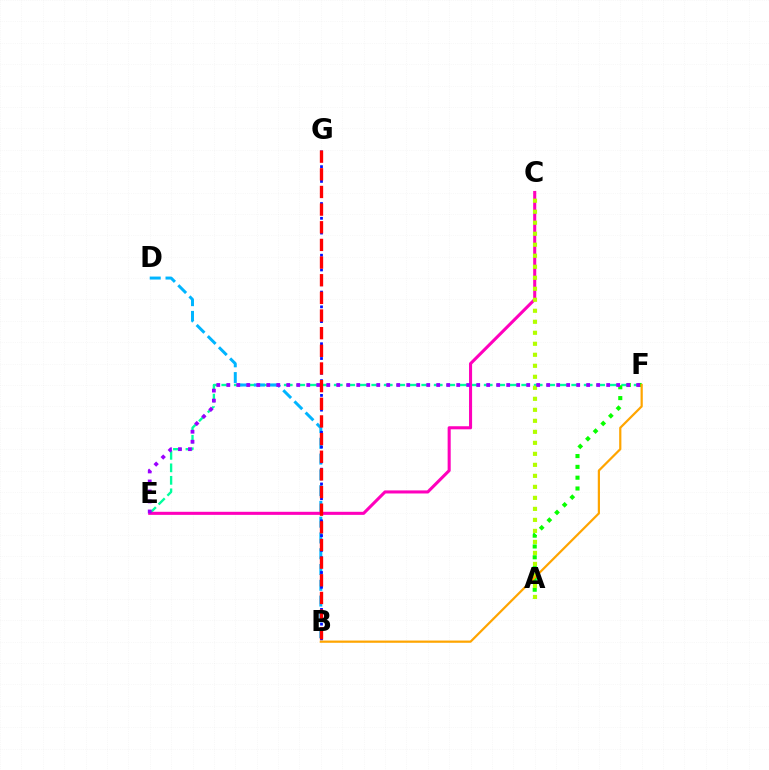{('E', 'F'): [{'color': '#00ff9d', 'line_style': 'dashed', 'thickness': 1.7}, {'color': '#9b00ff', 'line_style': 'dotted', 'thickness': 2.72}], ('B', 'D'): [{'color': '#00b5ff', 'line_style': 'dashed', 'thickness': 2.14}], ('C', 'E'): [{'color': '#ff00bd', 'line_style': 'solid', 'thickness': 2.21}], ('B', 'G'): [{'color': '#0010ff', 'line_style': 'dotted', 'thickness': 2.0}, {'color': '#ff0000', 'line_style': 'dashed', 'thickness': 2.4}], ('A', 'F'): [{'color': '#08ff00', 'line_style': 'dotted', 'thickness': 2.94}], ('A', 'C'): [{'color': '#b3ff00', 'line_style': 'dotted', 'thickness': 2.99}], ('B', 'F'): [{'color': '#ffa500', 'line_style': 'solid', 'thickness': 1.6}]}